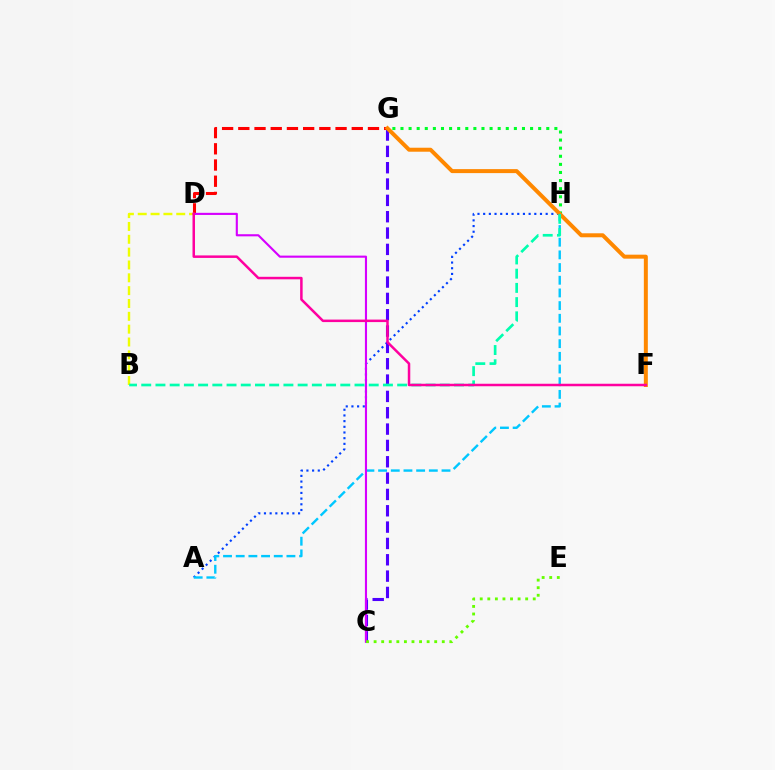{('D', 'G'): [{'color': '#ff0000', 'line_style': 'dashed', 'thickness': 2.2}], ('A', 'H'): [{'color': '#003fff', 'line_style': 'dotted', 'thickness': 1.54}, {'color': '#00c7ff', 'line_style': 'dashed', 'thickness': 1.72}], ('B', 'D'): [{'color': '#eeff00', 'line_style': 'dashed', 'thickness': 1.74}], ('G', 'H'): [{'color': '#00ff27', 'line_style': 'dotted', 'thickness': 2.2}], ('C', 'G'): [{'color': '#4f00ff', 'line_style': 'dashed', 'thickness': 2.22}], ('C', 'D'): [{'color': '#d600ff', 'line_style': 'solid', 'thickness': 1.53}], ('F', 'G'): [{'color': '#ff8800', 'line_style': 'solid', 'thickness': 2.87}], ('B', 'H'): [{'color': '#00ffaf', 'line_style': 'dashed', 'thickness': 1.93}], ('C', 'E'): [{'color': '#66ff00', 'line_style': 'dotted', 'thickness': 2.06}], ('D', 'F'): [{'color': '#ff00a0', 'line_style': 'solid', 'thickness': 1.8}]}